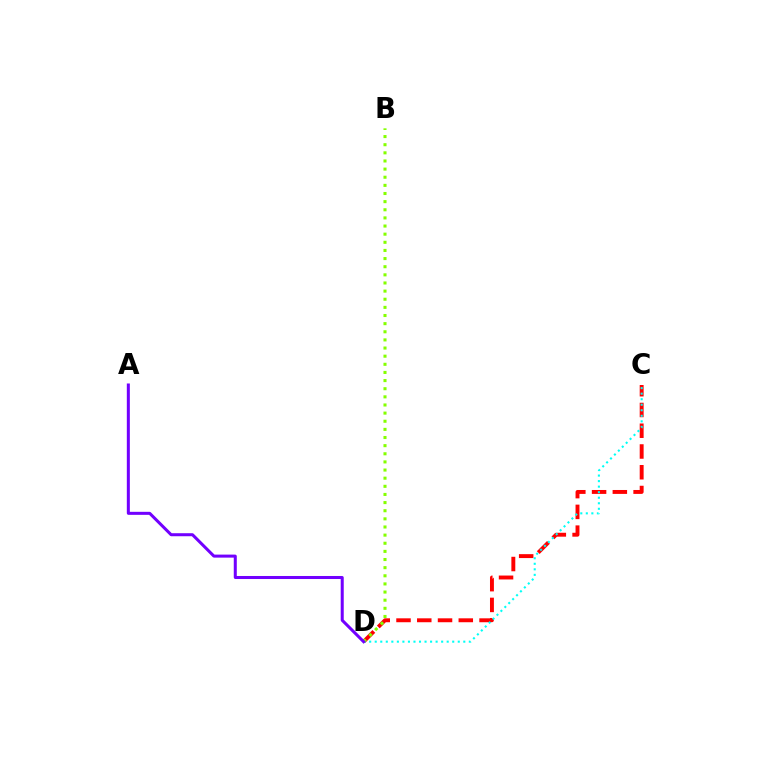{('C', 'D'): [{'color': '#ff0000', 'line_style': 'dashed', 'thickness': 2.82}, {'color': '#00fff6', 'line_style': 'dotted', 'thickness': 1.5}], ('B', 'D'): [{'color': '#84ff00', 'line_style': 'dotted', 'thickness': 2.21}], ('A', 'D'): [{'color': '#7200ff', 'line_style': 'solid', 'thickness': 2.18}]}